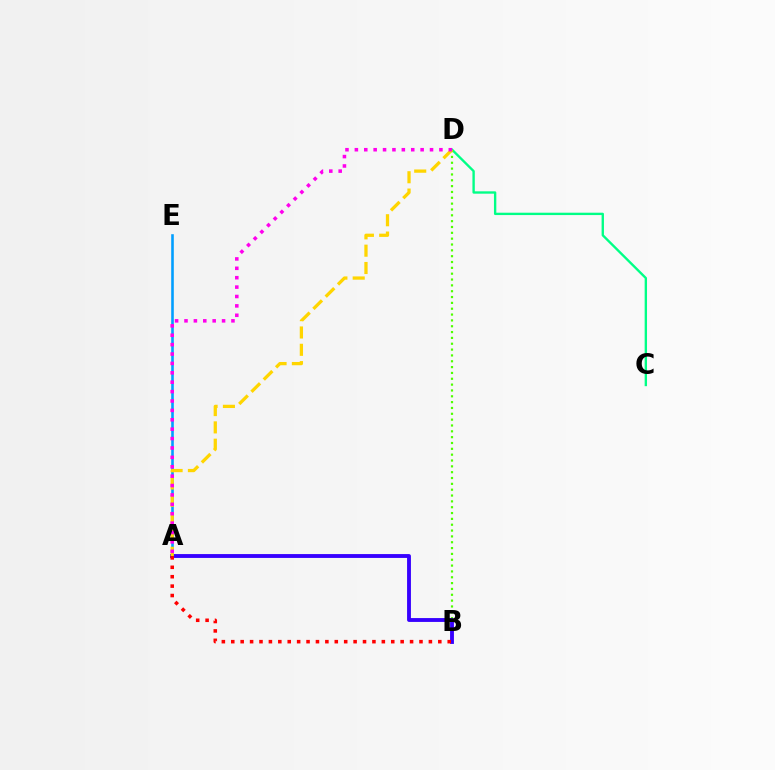{('C', 'D'): [{'color': '#00ff86', 'line_style': 'solid', 'thickness': 1.7}], ('A', 'E'): [{'color': '#009eff', 'line_style': 'solid', 'thickness': 1.87}], ('B', 'D'): [{'color': '#4fff00', 'line_style': 'dotted', 'thickness': 1.59}], ('A', 'B'): [{'color': '#3700ff', 'line_style': 'solid', 'thickness': 2.78}, {'color': '#ff0000', 'line_style': 'dotted', 'thickness': 2.56}], ('A', 'D'): [{'color': '#ffd500', 'line_style': 'dashed', 'thickness': 2.35}, {'color': '#ff00ed', 'line_style': 'dotted', 'thickness': 2.55}]}